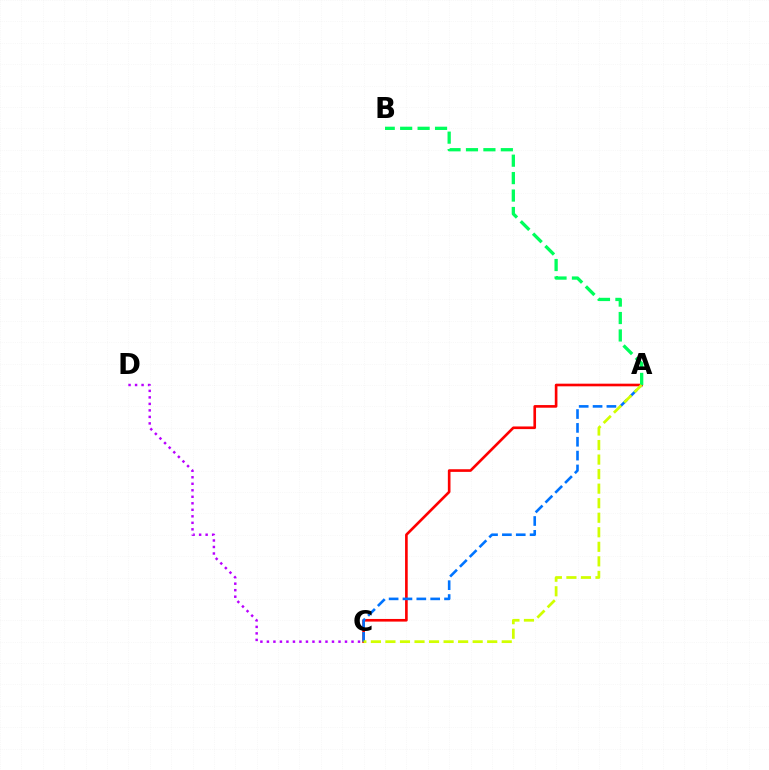{('A', 'C'): [{'color': '#ff0000', 'line_style': 'solid', 'thickness': 1.9}, {'color': '#0074ff', 'line_style': 'dashed', 'thickness': 1.88}, {'color': '#d1ff00', 'line_style': 'dashed', 'thickness': 1.98}], ('C', 'D'): [{'color': '#b900ff', 'line_style': 'dotted', 'thickness': 1.77}], ('A', 'B'): [{'color': '#00ff5c', 'line_style': 'dashed', 'thickness': 2.37}]}